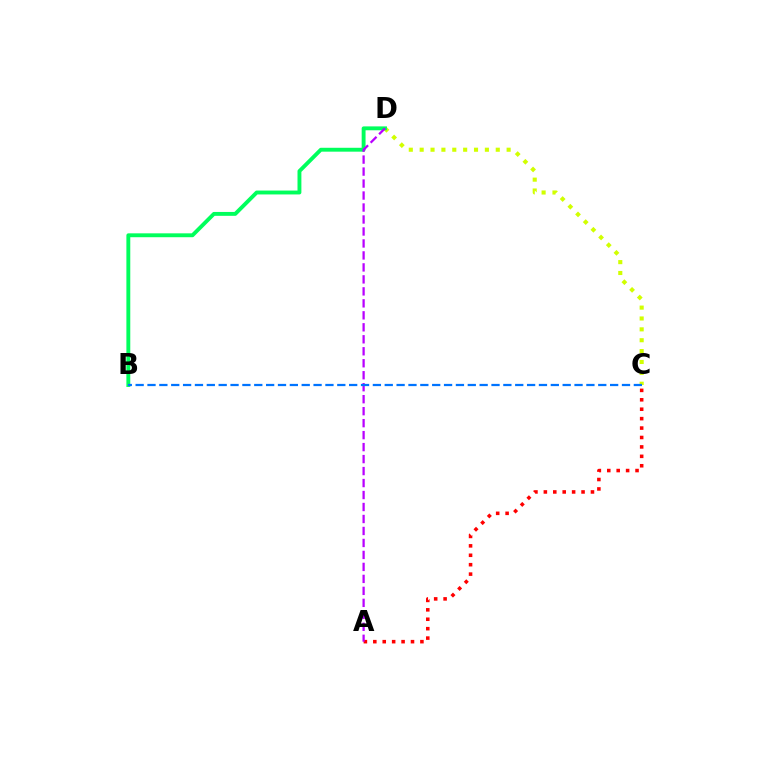{('C', 'D'): [{'color': '#d1ff00', 'line_style': 'dotted', 'thickness': 2.95}], ('A', 'C'): [{'color': '#ff0000', 'line_style': 'dotted', 'thickness': 2.56}], ('B', 'D'): [{'color': '#00ff5c', 'line_style': 'solid', 'thickness': 2.8}], ('A', 'D'): [{'color': '#b900ff', 'line_style': 'dashed', 'thickness': 1.63}], ('B', 'C'): [{'color': '#0074ff', 'line_style': 'dashed', 'thickness': 1.61}]}